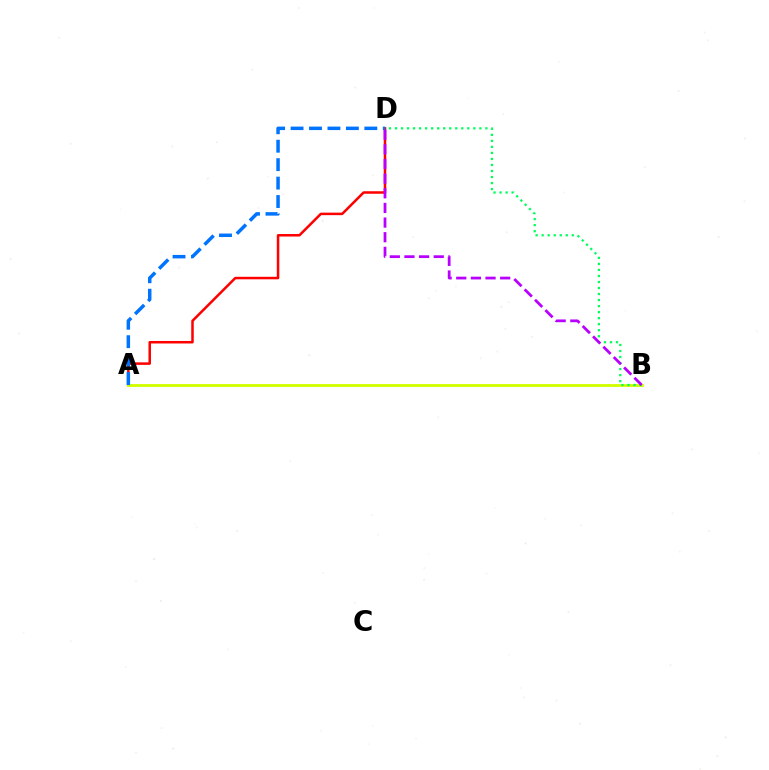{('A', 'D'): [{'color': '#ff0000', 'line_style': 'solid', 'thickness': 1.81}, {'color': '#0074ff', 'line_style': 'dashed', 'thickness': 2.51}], ('A', 'B'): [{'color': '#d1ff00', 'line_style': 'solid', 'thickness': 2.05}], ('B', 'D'): [{'color': '#00ff5c', 'line_style': 'dotted', 'thickness': 1.64}, {'color': '#b900ff', 'line_style': 'dashed', 'thickness': 1.99}]}